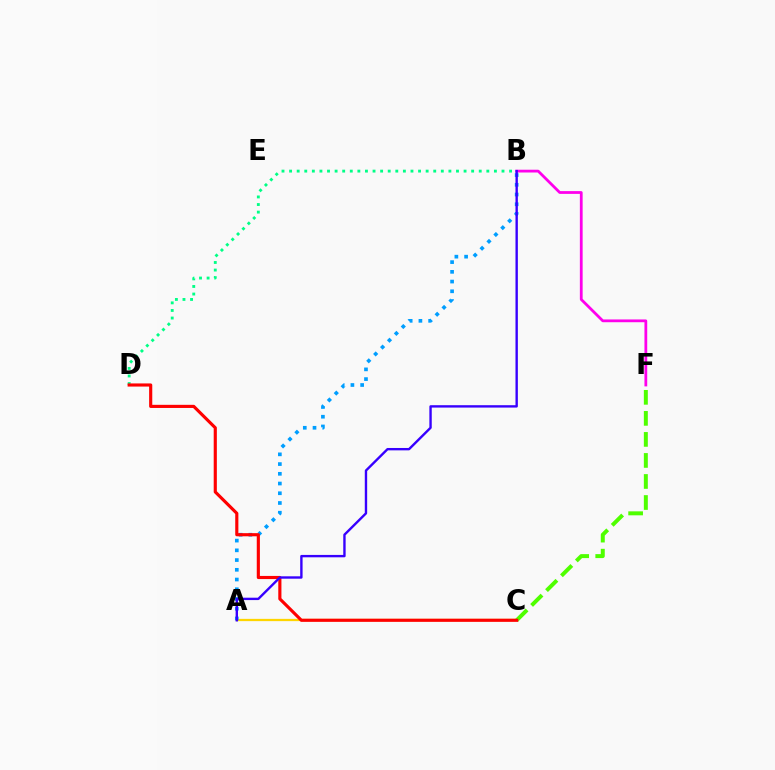{('C', 'F'): [{'color': '#4fff00', 'line_style': 'dashed', 'thickness': 2.86}], ('B', 'D'): [{'color': '#00ff86', 'line_style': 'dotted', 'thickness': 2.06}], ('A', 'C'): [{'color': '#ffd500', 'line_style': 'solid', 'thickness': 1.64}], ('A', 'B'): [{'color': '#009eff', 'line_style': 'dotted', 'thickness': 2.64}, {'color': '#3700ff', 'line_style': 'solid', 'thickness': 1.71}], ('C', 'D'): [{'color': '#ff0000', 'line_style': 'solid', 'thickness': 2.26}], ('B', 'F'): [{'color': '#ff00ed', 'line_style': 'solid', 'thickness': 2.0}]}